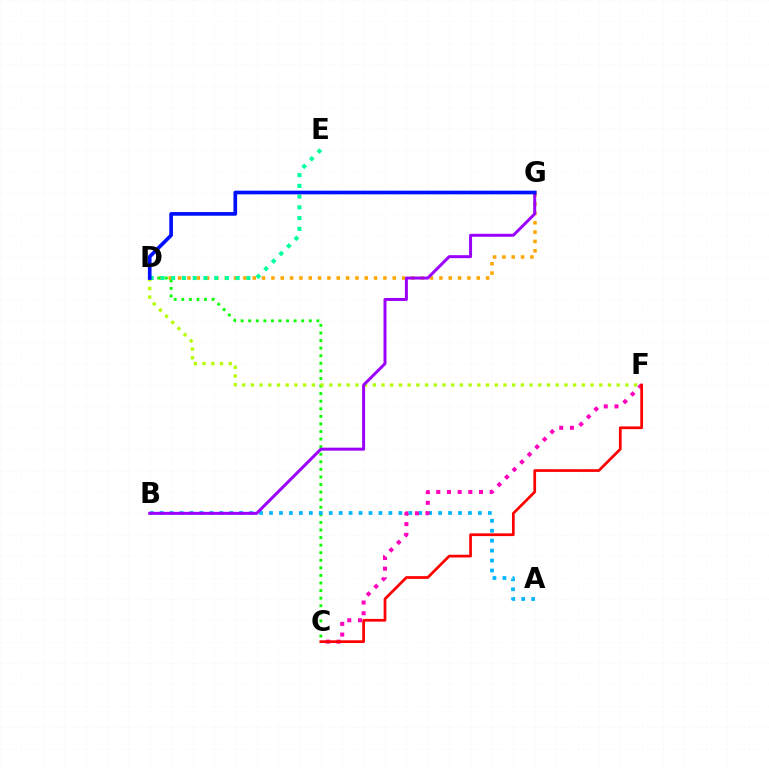{('D', 'G'): [{'color': '#ffa500', 'line_style': 'dotted', 'thickness': 2.54}, {'color': '#0010ff', 'line_style': 'solid', 'thickness': 2.64}], ('C', 'D'): [{'color': '#08ff00', 'line_style': 'dotted', 'thickness': 2.06}], ('A', 'B'): [{'color': '#00b5ff', 'line_style': 'dotted', 'thickness': 2.7}], ('D', 'F'): [{'color': '#b3ff00', 'line_style': 'dotted', 'thickness': 2.37}], ('C', 'F'): [{'color': '#ff00bd', 'line_style': 'dotted', 'thickness': 2.9}, {'color': '#ff0000', 'line_style': 'solid', 'thickness': 1.96}], ('D', 'E'): [{'color': '#00ff9d', 'line_style': 'dotted', 'thickness': 2.92}], ('B', 'G'): [{'color': '#9b00ff', 'line_style': 'solid', 'thickness': 2.15}]}